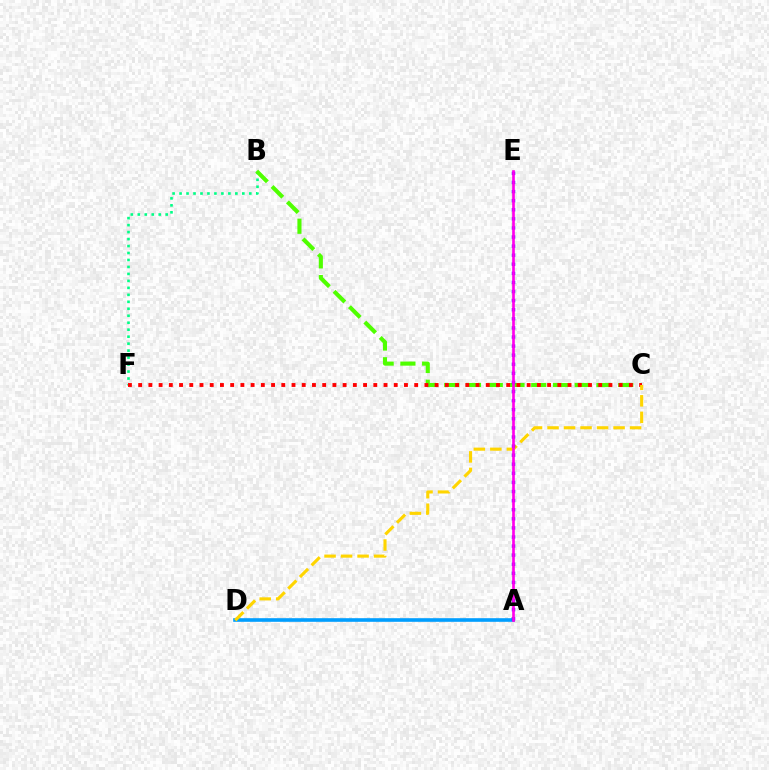{('B', 'F'): [{'color': '#00ff86', 'line_style': 'dotted', 'thickness': 1.89}], ('B', 'C'): [{'color': '#4fff00', 'line_style': 'dashed', 'thickness': 2.95}], ('C', 'F'): [{'color': '#ff0000', 'line_style': 'dotted', 'thickness': 2.78}], ('A', 'D'): [{'color': '#009eff', 'line_style': 'solid', 'thickness': 2.61}], ('C', 'D'): [{'color': '#ffd500', 'line_style': 'dashed', 'thickness': 2.24}], ('A', 'E'): [{'color': '#3700ff', 'line_style': 'dotted', 'thickness': 2.47}, {'color': '#ff00ed', 'line_style': 'solid', 'thickness': 1.92}]}